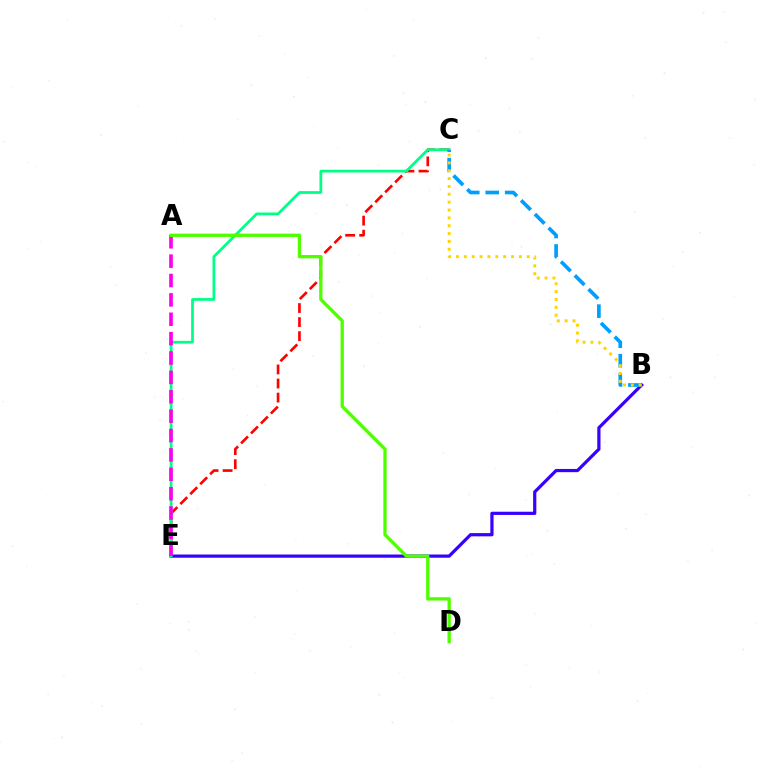{('C', 'E'): [{'color': '#ff0000', 'line_style': 'dashed', 'thickness': 1.91}, {'color': '#00ff86', 'line_style': 'solid', 'thickness': 1.99}], ('B', 'E'): [{'color': '#3700ff', 'line_style': 'solid', 'thickness': 2.31}], ('B', 'C'): [{'color': '#009eff', 'line_style': 'dashed', 'thickness': 2.64}, {'color': '#ffd500', 'line_style': 'dotted', 'thickness': 2.13}], ('A', 'E'): [{'color': '#ff00ed', 'line_style': 'dashed', 'thickness': 2.63}], ('A', 'D'): [{'color': '#4fff00', 'line_style': 'solid', 'thickness': 2.39}]}